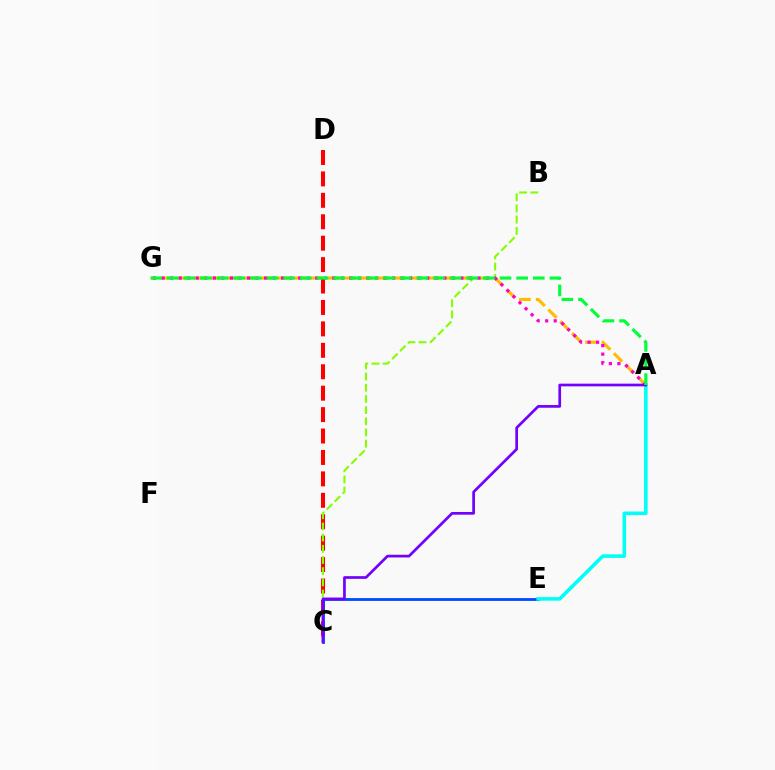{('A', 'G'): [{'color': '#ffbd00', 'line_style': 'dashed', 'thickness': 2.27}, {'color': '#ff00cf', 'line_style': 'dotted', 'thickness': 2.32}, {'color': '#00ff39', 'line_style': 'dashed', 'thickness': 2.26}], ('C', 'D'): [{'color': '#ff0000', 'line_style': 'dashed', 'thickness': 2.91}], ('C', 'E'): [{'color': '#004bff', 'line_style': 'solid', 'thickness': 2.04}], ('B', 'C'): [{'color': '#84ff00', 'line_style': 'dashed', 'thickness': 1.52}], ('A', 'E'): [{'color': '#00fff6', 'line_style': 'solid', 'thickness': 2.59}], ('A', 'C'): [{'color': '#7200ff', 'line_style': 'solid', 'thickness': 1.94}]}